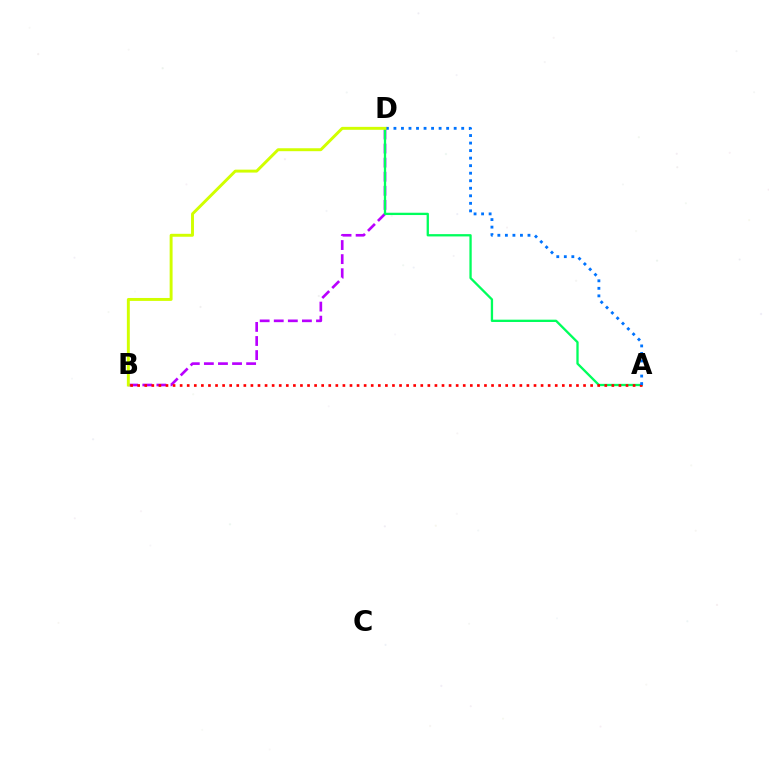{('B', 'D'): [{'color': '#b900ff', 'line_style': 'dashed', 'thickness': 1.91}, {'color': '#d1ff00', 'line_style': 'solid', 'thickness': 2.11}], ('A', 'D'): [{'color': '#00ff5c', 'line_style': 'solid', 'thickness': 1.66}, {'color': '#0074ff', 'line_style': 'dotted', 'thickness': 2.05}], ('A', 'B'): [{'color': '#ff0000', 'line_style': 'dotted', 'thickness': 1.92}]}